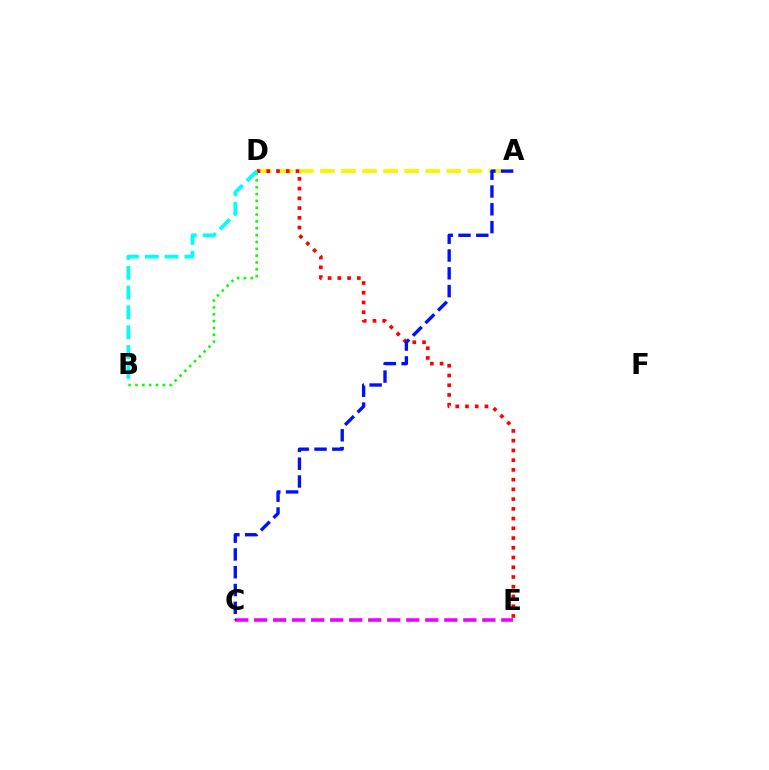{('A', 'D'): [{'color': '#fcf500', 'line_style': 'dashed', 'thickness': 2.86}], ('C', 'E'): [{'color': '#ee00ff', 'line_style': 'dashed', 'thickness': 2.58}], ('B', 'D'): [{'color': '#08ff00', 'line_style': 'dotted', 'thickness': 1.86}, {'color': '#00fff6', 'line_style': 'dashed', 'thickness': 2.69}], ('D', 'E'): [{'color': '#ff0000', 'line_style': 'dotted', 'thickness': 2.65}], ('A', 'C'): [{'color': '#0010ff', 'line_style': 'dashed', 'thickness': 2.42}]}